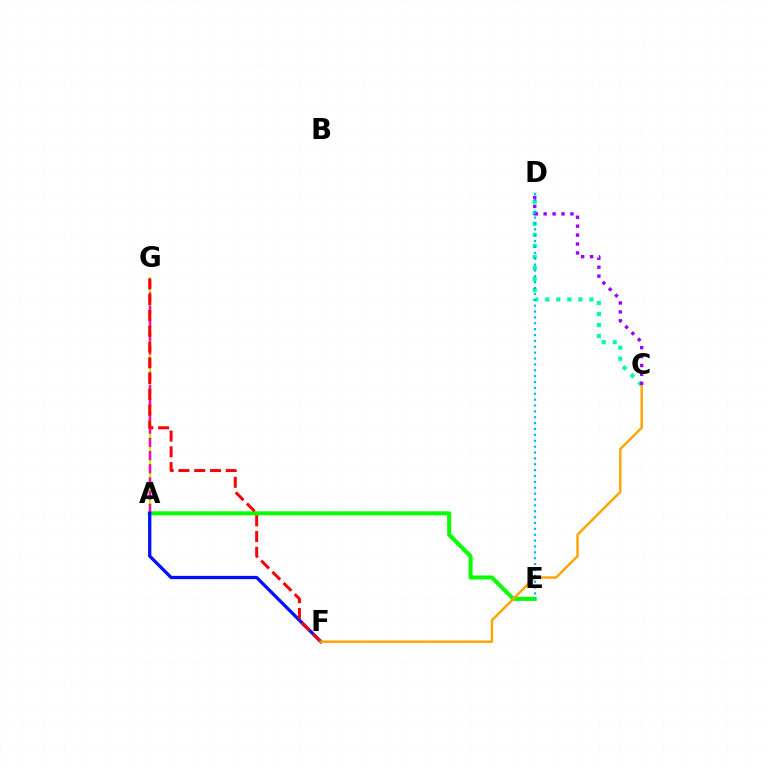{('A', 'G'): [{'color': '#b3ff00', 'line_style': 'solid', 'thickness': 1.67}, {'color': '#ff00bd', 'line_style': 'dashed', 'thickness': 1.79}], ('A', 'E'): [{'color': '#08ff00', 'line_style': 'solid', 'thickness': 2.91}], ('C', 'D'): [{'color': '#00ff9d', 'line_style': 'dotted', 'thickness': 2.99}, {'color': '#9b00ff', 'line_style': 'dotted', 'thickness': 2.42}], ('A', 'F'): [{'color': '#0010ff', 'line_style': 'solid', 'thickness': 2.36}], ('F', 'G'): [{'color': '#ff0000', 'line_style': 'dashed', 'thickness': 2.14}], ('D', 'E'): [{'color': '#00b5ff', 'line_style': 'dotted', 'thickness': 1.6}], ('C', 'F'): [{'color': '#ffa500', 'line_style': 'solid', 'thickness': 1.76}]}